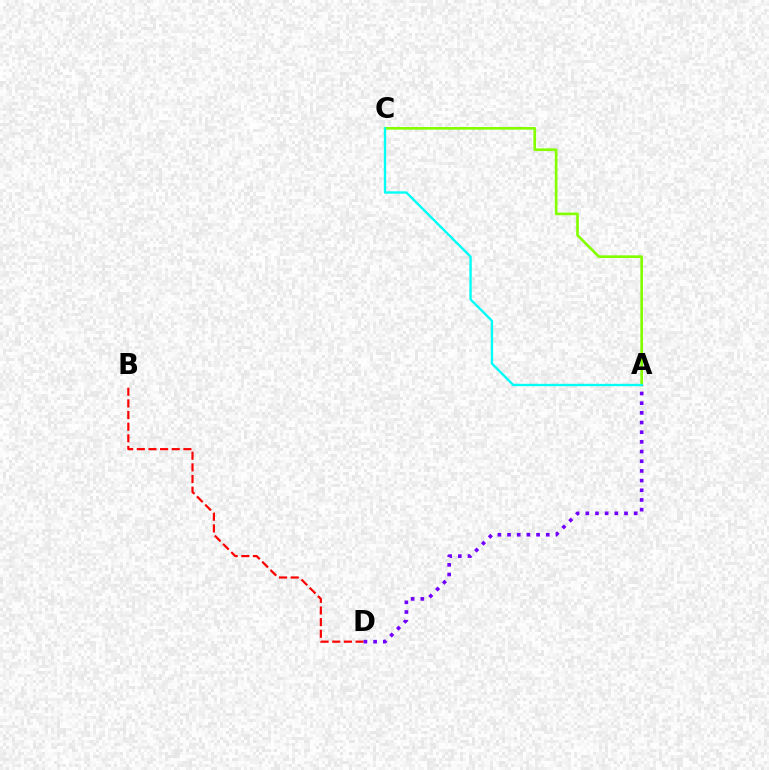{('B', 'D'): [{'color': '#ff0000', 'line_style': 'dashed', 'thickness': 1.58}], ('A', 'C'): [{'color': '#84ff00', 'line_style': 'solid', 'thickness': 1.91}, {'color': '#00fff6', 'line_style': 'solid', 'thickness': 1.69}], ('A', 'D'): [{'color': '#7200ff', 'line_style': 'dotted', 'thickness': 2.63}]}